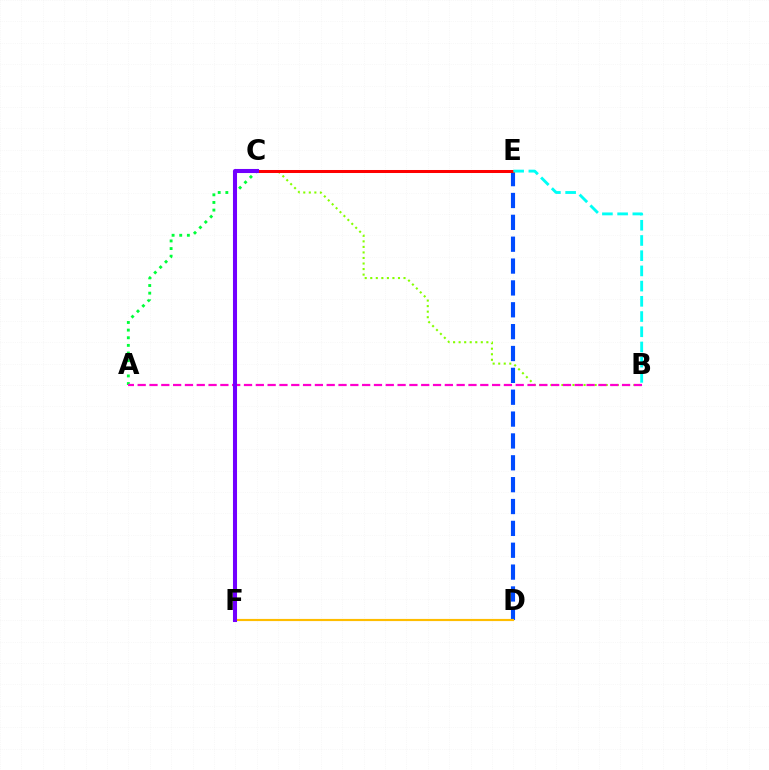{('A', 'C'): [{'color': '#00ff39', 'line_style': 'dotted', 'thickness': 2.07}], ('D', 'E'): [{'color': '#004bff', 'line_style': 'dashed', 'thickness': 2.97}], ('B', 'C'): [{'color': '#84ff00', 'line_style': 'dotted', 'thickness': 1.51}], ('C', 'E'): [{'color': '#ff0000', 'line_style': 'solid', 'thickness': 2.17}], ('A', 'B'): [{'color': '#ff00cf', 'line_style': 'dashed', 'thickness': 1.6}], ('B', 'E'): [{'color': '#00fff6', 'line_style': 'dashed', 'thickness': 2.07}], ('D', 'F'): [{'color': '#ffbd00', 'line_style': 'solid', 'thickness': 1.55}], ('C', 'F'): [{'color': '#7200ff', 'line_style': 'solid', 'thickness': 2.92}]}